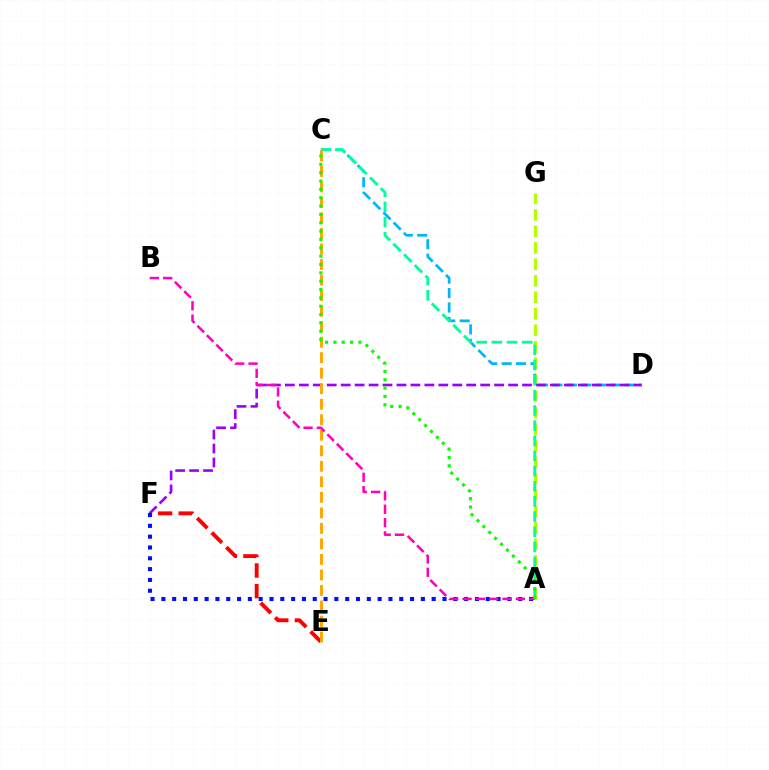{('A', 'G'): [{'color': '#b3ff00', 'line_style': 'dashed', 'thickness': 2.24}], ('E', 'F'): [{'color': '#ff0000', 'line_style': 'dashed', 'thickness': 2.8}], ('C', 'D'): [{'color': '#00b5ff', 'line_style': 'dashed', 'thickness': 1.96}], ('D', 'F'): [{'color': '#9b00ff', 'line_style': 'dashed', 'thickness': 1.89}], ('A', 'F'): [{'color': '#0010ff', 'line_style': 'dotted', 'thickness': 2.94}], ('A', 'C'): [{'color': '#00ff9d', 'line_style': 'dashed', 'thickness': 2.06}, {'color': '#08ff00', 'line_style': 'dotted', 'thickness': 2.27}], ('C', 'E'): [{'color': '#ffa500', 'line_style': 'dashed', 'thickness': 2.11}], ('A', 'B'): [{'color': '#ff00bd', 'line_style': 'dashed', 'thickness': 1.81}]}